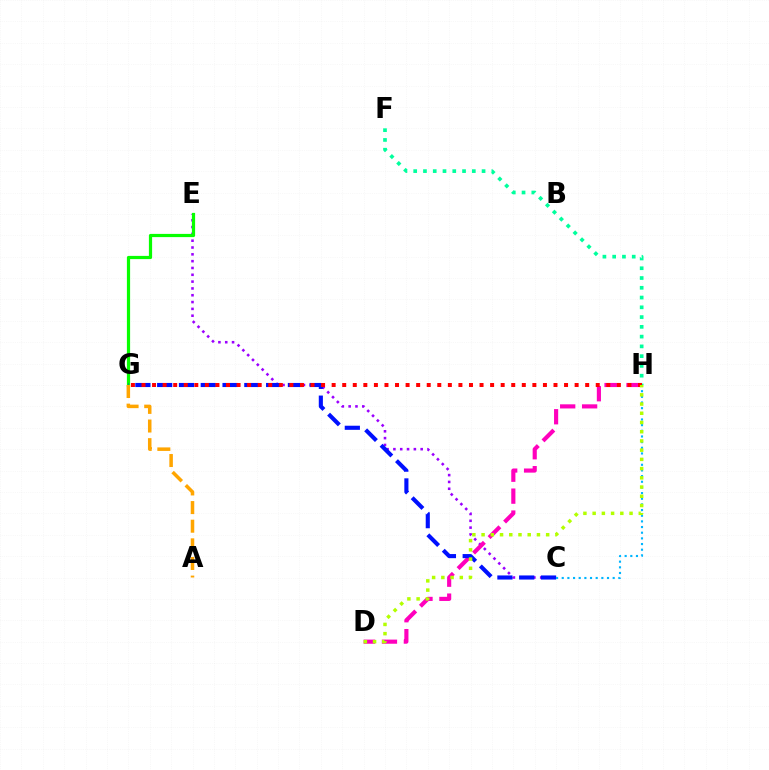{('C', 'E'): [{'color': '#9b00ff', 'line_style': 'dotted', 'thickness': 1.85}], ('D', 'H'): [{'color': '#ff00bd', 'line_style': 'dashed', 'thickness': 2.98}, {'color': '#b3ff00', 'line_style': 'dotted', 'thickness': 2.51}], ('E', 'G'): [{'color': '#08ff00', 'line_style': 'solid', 'thickness': 2.31}], ('C', 'G'): [{'color': '#0010ff', 'line_style': 'dashed', 'thickness': 2.96}], ('F', 'H'): [{'color': '#00ff9d', 'line_style': 'dotted', 'thickness': 2.65}], ('A', 'G'): [{'color': '#ffa500', 'line_style': 'dashed', 'thickness': 2.53}], ('G', 'H'): [{'color': '#ff0000', 'line_style': 'dotted', 'thickness': 2.87}], ('C', 'H'): [{'color': '#00b5ff', 'line_style': 'dotted', 'thickness': 1.54}]}